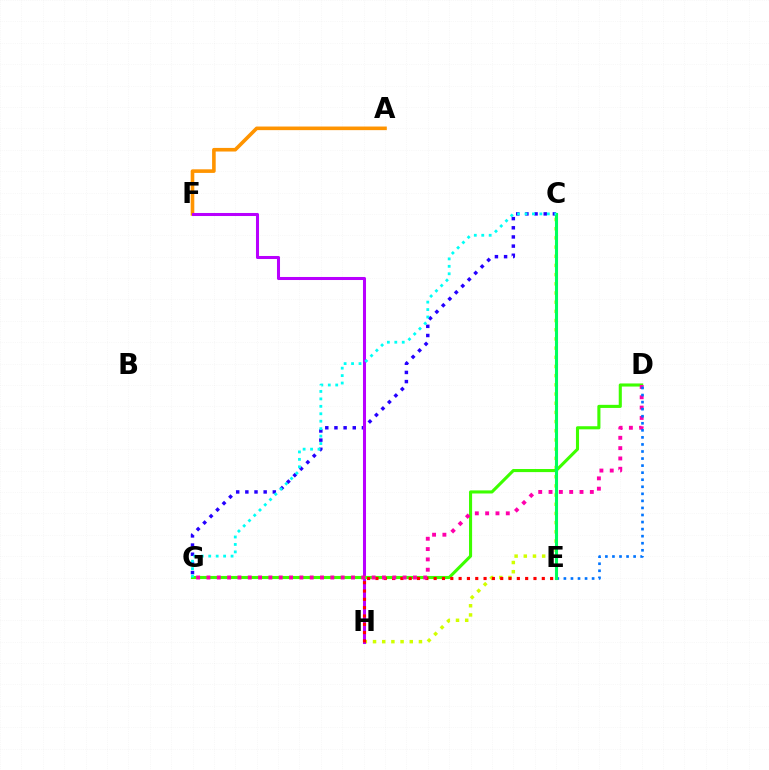{('C', 'G'): [{'color': '#2500ff', 'line_style': 'dotted', 'thickness': 2.49}, {'color': '#00fff6', 'line_style': 'dotted', 'thickness': 2.02}], ('C', 'H'): [{'color': '#d1ff00', 'line_style': 'dotted', 'thickness': 2.5}], ('A', 'F'): [{'color': '#ff9400', 'line_style': 'solid', 'thickness': 2.6}], ('F', 'H'): [{'color': '#b900ff', 'line_style': 'solid', 'thickness': 2.19}], ('D', 'G'): [{'color': '#3dff00', 'line_style': 'solid', 'thickness': 2.23}, {'color': '#ff00ac', 'line_style': 'dotted', 'thickness': 2.8}], ('E', 'H'): [{'color': '#ff0000', 'line_style': 'dotted', 'thickness': 2.26}], ('D', 'E'): [{'color': '#0074ff', 'line_style': 'dotted', 'thickness': 1.92}], ('C', 'E'): [{'color': '#00ff5c', 'line_style': 'solid', 'thickness': 2.22}]}